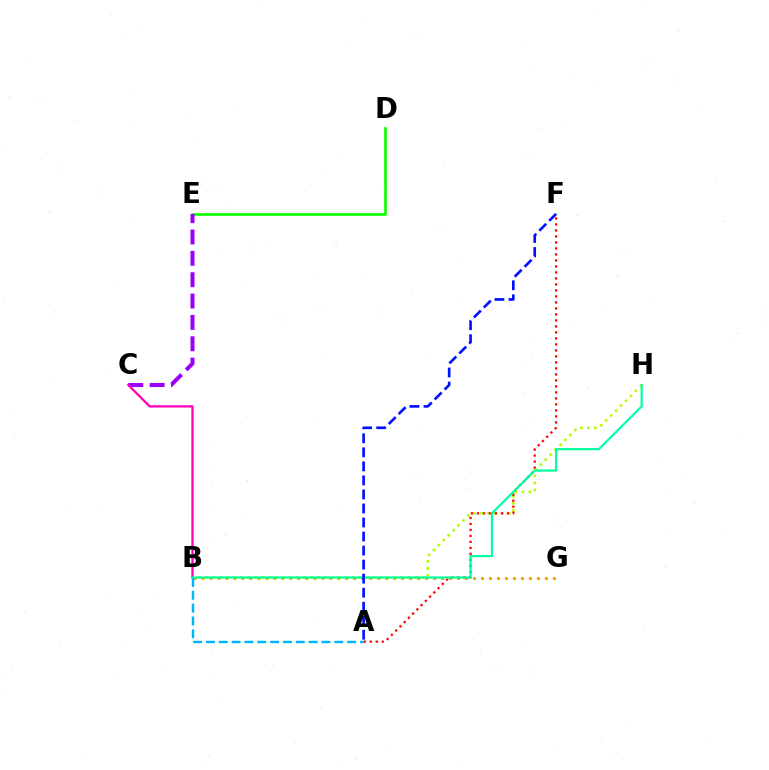{('B', 'H'): [{'color': '#b3ff00', 'line_style': 'dotted', 'thickness': 1.89}, {'color': '#00ff9d', 'line_style': 'solid', 'thickness': 1.57}], ('D', 'E'): [{'color': '#08ff00', 'line_style': 'solid', 'thickness': 1.9}], ('C', 'E'): [{'color': '#9b00ff', 'line_style': 'dashed', 'thickness': 2.9}], ('A', 'F'): [{'color': '#ff0000', 'line_style': 'dotted', 'thickness': 1.63}, {'color': '#0010ff', 'line_style': 'dashed', 'thickness': 1.91}], ('B', 'C'): [{'color': '#ff00bd', 'line_style': 'solid', 'thickness': 1.65}], ('B', 'G'): [{'color': '#ffa500', 'line_style': 'dotted', 'thickness': 2.17}], ('A', 'B'): [{'color': '#00b5ff', 'line_style': 'dashed', 'thickness': 1.74}]}